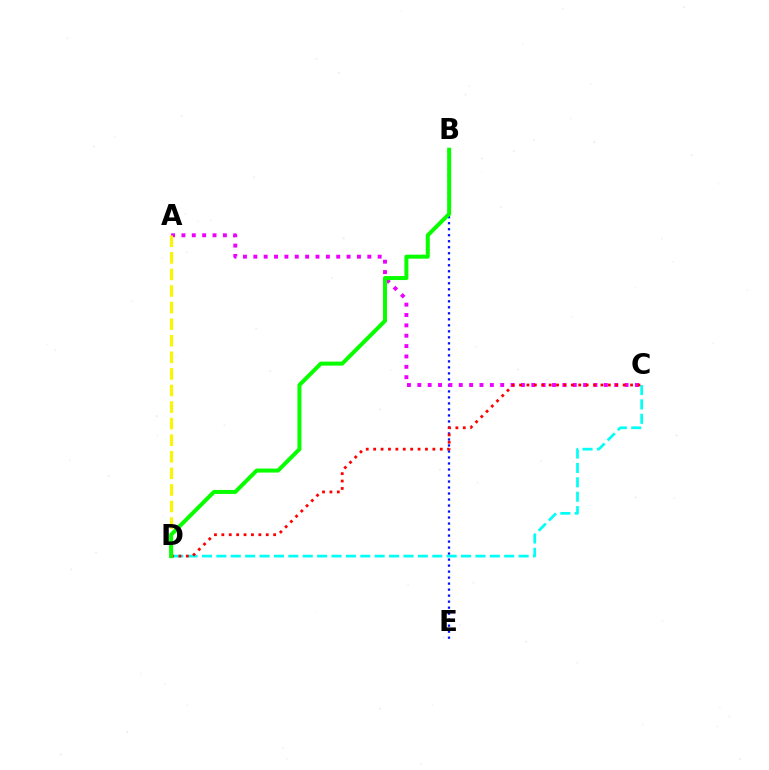{('B', 'E'): [{'color': '#0010ff', 'line_style': 'dotted', 'thickness': 1.63}], ('C', 'D'): [{'color': '#00fff6', 'line_style': 'dashed', 'thickness': 1.96}, {'color': '#ff0000', 'line_style': 'dotted', 'thickness': 2.01}], ('A', 'C'): [{'color': '#ee00ff', 'line_style': 'dotted', 'thickness': 2.82}], ('A', 'D'): [{'color': '#fcf500', 'line_style': 'dashed', 'thickness': 2.25}], ('B', 'D'): [{'color': '#08ff00', 'line_style': 'solid', 'thickness': 2.88}]}